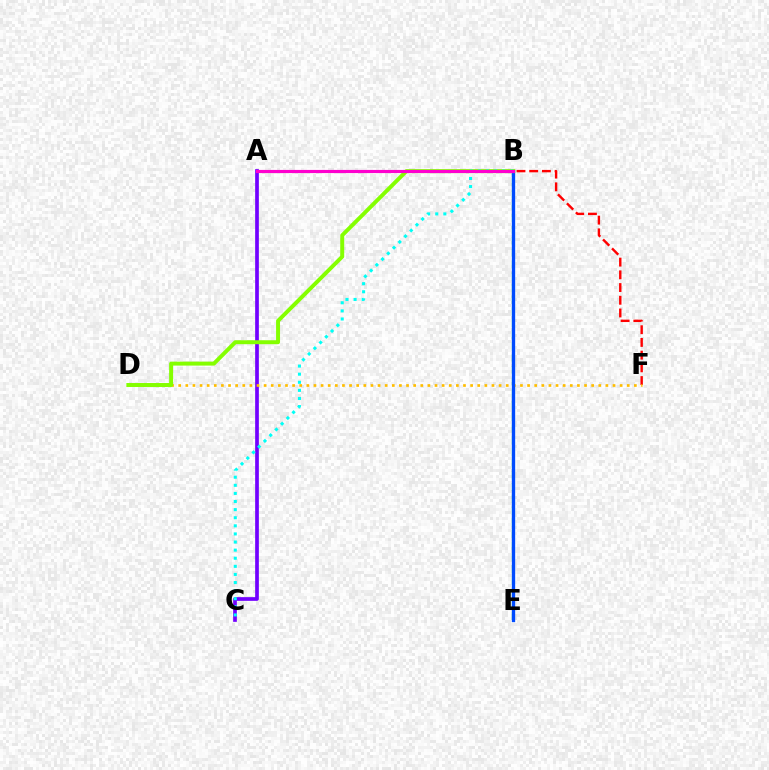{('A', 'C'): [{'color': '#7200ff', 'line_style': 'solid', 'thickness': 2.66}], ('B', 'F'): [{'color': '#ff0000', 'line_style': 'dashed', 'thickness': 1.73}], ('D', 'F'): [{'color': '#ffbd00', 'line_style': 'dotted', 'thickness': 1.93}], ('B', 'E'): [{'color': '#00ff39', 'line_style': 'dashed', 'thickness': 1.59}, {'color': '#004bff', 'line_style': 'solid', 'thickness': 2.4}], ('B', 'D'): [{'color': '#84ff00', 'line_style': 'solid', 'thickness': 2.85}], ('B', 'C'): [{'color': '#00fff6', 'line_style': 'dotted', 'thickness': 2.2}], ('A', 'B'): [{'color': '#ff00cf', 'line_style': 'solid', 'thickness': 2.27}]}